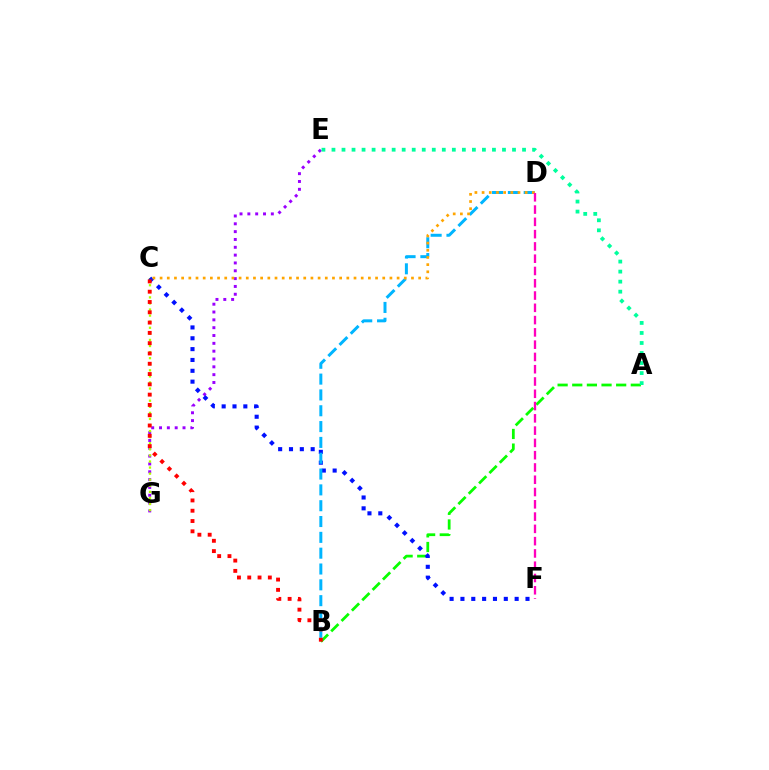{('E', 'G'): [{'color': '#9b00ff', 'line_style': 'dotted', 'thickness': 2.13}], ('A', 'B'): [{'color': '#08ff00', 'line_style': 'dashed', 'thickness': 1.99}], ('C', 'G'): [{'color': '#b3ff00', 'line_style': 'dotted', 'thickness': 1.65}], ('C', 'F'): [{'color': '#0010ff', 'line_style': 'dotted', 'thickness': 2.95}], ('B', 'D'): [{'color': '#00b5ff', 'line_style': 'dashed', 'thickness': 2.15}], ('A', 'E'): [{'color': '#00ff9d', 'line_style': 'dotted', 'thickness': 2.73}], ('C', 'D'): [{'color': '#ffa500', 'line_style': 'dotted', 'thickness': 1.95}], ('D', 'F'): [{'color': '#ff00bd', 'line_style': 'dashed', 'thickness': 1.67}], ('B', 'C'): [{'color': '#ff0000', 'line_style': 'dotted', 'thickness': 2.8}]}